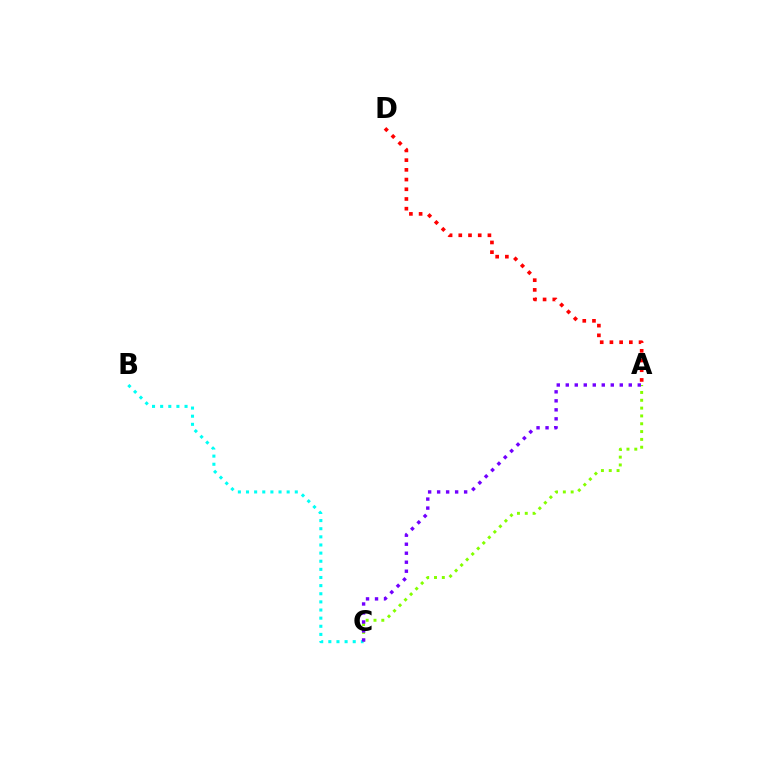{('A', 'C'): [{'color': '#84ff00', 'line_style': 'dotted', 'thickness': 2.13}, {'color': '#7200ff', 'line_style': 'dotted', 'thickness': 2.45}], ('A', 'D'): [{'color': '#ff0000', 'line_style': 'dotted', 'thickness': 2.64}], ('B', 'C'): [{'color': '#00fff6', 'line_style': 'dotted', 'thickness': 2.21}]}